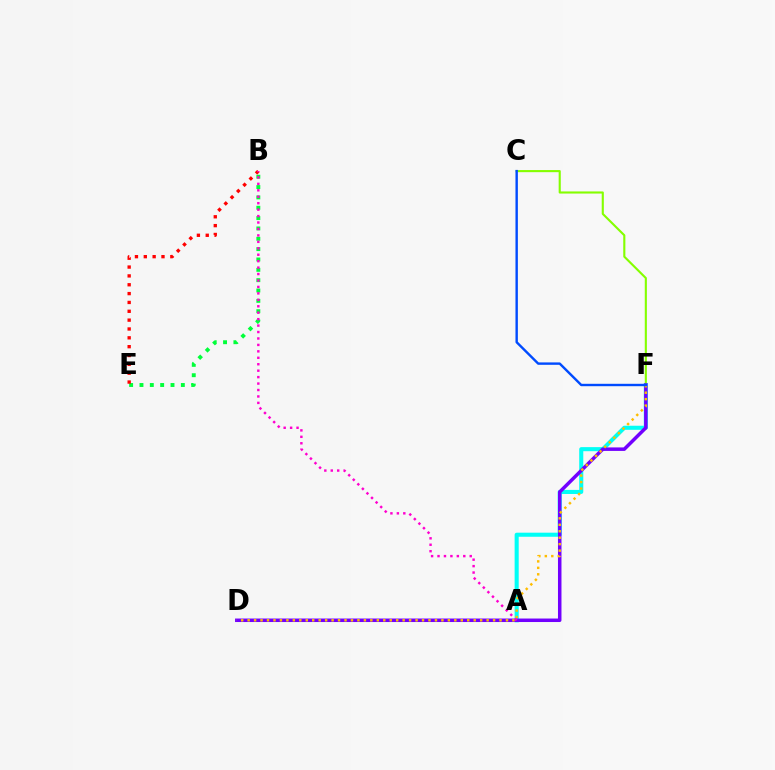{('A', 'F'): [{'color': '#00fff6', 'line_style': 'solid', 'thickness': 2.93}], ('C', 'F'): [{'color': '#84ff00', 'line_style': 'solid', 'thickness': 1.52}, {'color': '#004bff', 'line_style': 'solid', 'thickness': 1.73}], ('B', 'E'): [{'color': '#00ff39', 'line_style': 'dotted', 'thickness': 2.81}, {'color': '#ff0000', 'line_style': 'dotted', 'thickness': 2.4}], ('D', 'F'): [{'color': '#7200ff', 'line_style': 'solid', 'thickness': 2.52}, {'color': '#ffbd00', 'line_style': 'dotted', 'thickness': 1.75}], ('A', 'B'): [{'color': '#ff00cf', 'line_style': 'dotted', 'thickness': 1.75}]}